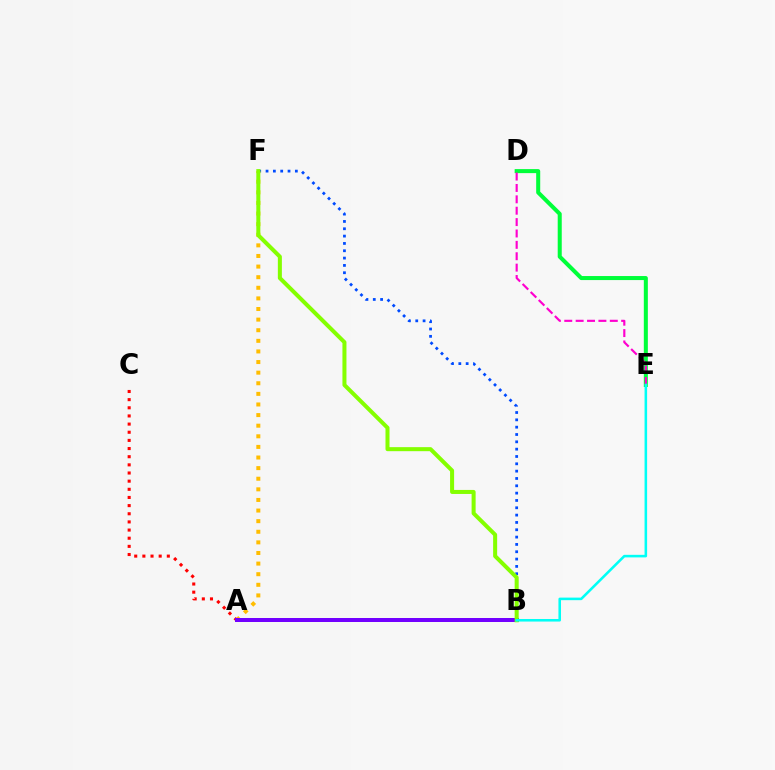{('B', 'F'): [{'color': '#004bff', 'line_style': 'dotted', 'thickness': 1.99}, {'color': '#84ff00', 'line_style': 'solid', 'thickness': 2.9}], ('A', 'F'): [{'color': '#ffbd00', 'line_style': 'dotted', 'thickness': 2.88}], ('D', 'E'): [{'color': '#00ff39', 'line_style': 'solid', 'thickness': 2.9}, {'color': '#ff00cf', 'line_style': 'dashed', 'thickness': 1.55}], ('A', 'C'): [{'color': '#ff0000', 'line_style': 'dotted', 'thickness': 2.21}], ('A', 'B'): [{'color': '#7200ff', 'line_style': 'solid', 'thickness': 2.88}], ('B', 'E'): [{'color': '#00fff6', 'line_style': 'solid', 'thickness': 1.85}]}